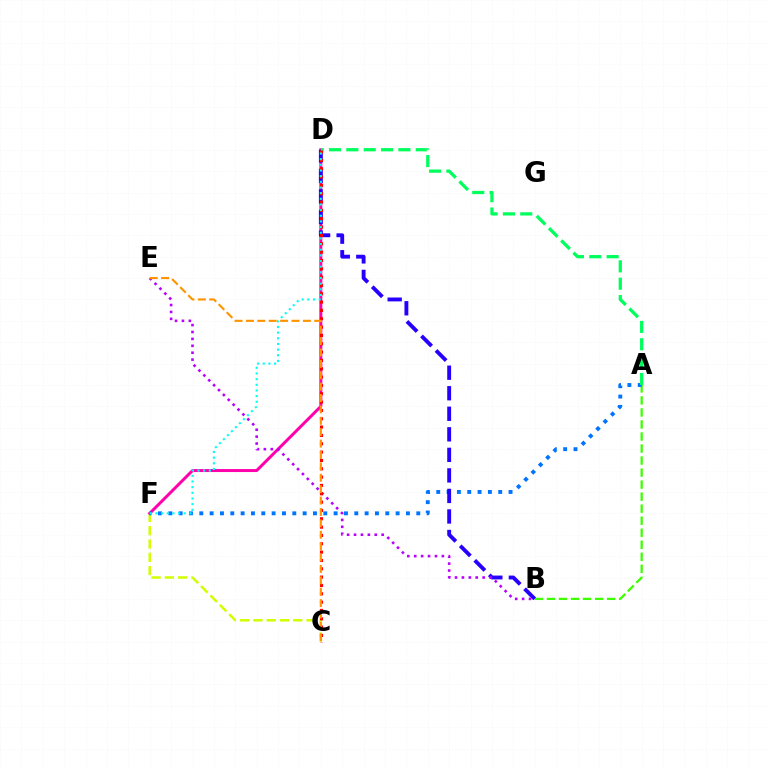{('A', 'B'): [{'color': '#3dff00', 'line_style': 'dashed', 'thickness': 1.63}], ('C', 'F'): [{'color': '#d1ff00', 'line_style': 'dashed', 'thickness': 1.8}], ('D', 'F'): [{'color': '#ff00ac', 'line_style': 'solid', 'thickness': 2.15}, {'color': '#00fff6', 'line_style': 'dotted', 'thickness': 1.54}], ('A', 'F'): [{'color': '#0074ff', 'line_style': 'dotted', 'thickness': 2.81}], ('B', 'D'): [{'color': '#2500ff', 'line_style': 'dashed', 'thickness': 2.79}], ('A', 'D'): [{'color': '#00ff5c', 'line_style': 'dashed', 'thickness': 2.36}], ('B', 'E'): [{'color': '#b900ff', 'line_style': 'dotted', 'thickness': 1.88}], ('C', 'D'): [{'color': '#ff0000', 'line_style': 'dotted', 'thickness': 2.26}], ('C', 'E'): [{'color': '#ff9400', 'line_style': 'dashed', 'thickness': 1.55}]}